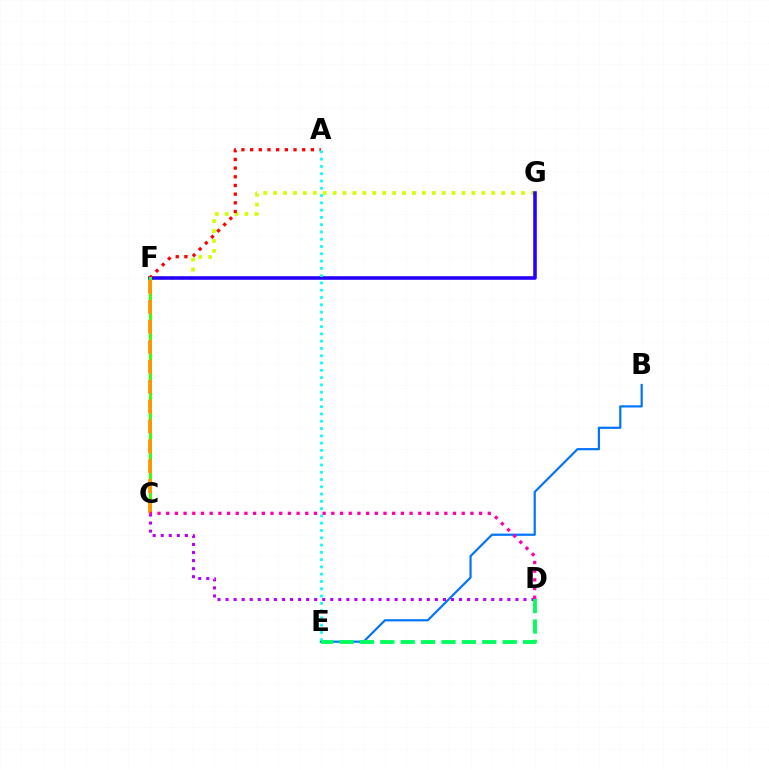{('F', 'G'): [{'color': '#d1ff00', 'line_style': 'dotted', 'thickness': 2.69}, {'color': '#2500ff', 'line_style': 'solid', 'thickness': 2.57}], ('A', 'F'): [{'color': '#ff0000', 'line_style': 'dotted', 'thickness': 2.36}], ('B', 'E'): [{'color': '#0074ff', 'line_style': 'solid', 'thickness': 1.58}], ('C', 'F'): [{'color': '#3dff00', 'line_style': 'solid', 'thickness': 2.19}, {'color': '#ff9400', 'line_style': 'dashed', 'thickness': 2.7}], ('C', 'D'): [{'color': '#b900ff', 'line_style': 'dotted', 'thickness': 2.19}, {'color': '#ff00ac', 'line_style': 'dotted', 'thickness': 2.36}], ('A', 'E'): [{'color': '#00fff6', 'line_style': 'dotted', 'thickness': 1.98}], ('D', 'E'): [{'color': '#00ff5c', 'line_style': 'dashed', 'thickness': 2.77}]}